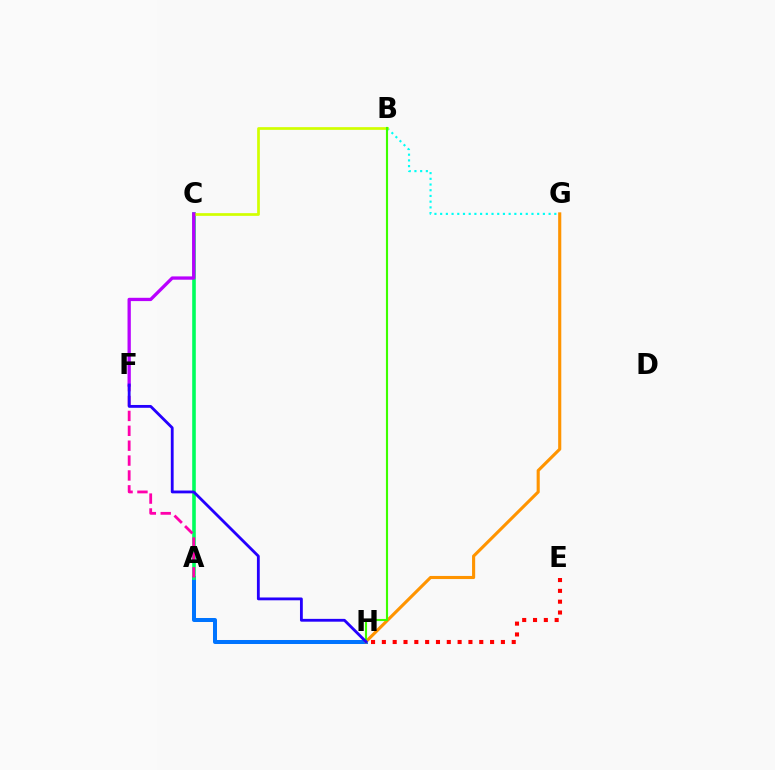{('A', 'H'): [{'color': '#0074ff', 'line_style': 'solid', 'thickness': 2.89}], ('A', 'C'): [{'color': '#00ff5c', 'line_style': 'solid', 'thickness': 2.6}], ('A', 'F'): [{'color': '#ff00ac', 'line_style': 'dashed', 'thickness': 2.02}], ('E', 'H'): [{'color': '#ff0000', 'line_style': 'dotted', 'thickness': 2.94}], ('B', 'G'): [{'color': '#00fff6', 'line_style': 'dotted', 'thickness': 1.55}], ('B', 'C'): [{'color': '#d1ff00', 'line_style': 'solid', 'thickness': 1.95}], ('G', 'H'): [{'color': '#ff9400', 'line_style': 'solid', 'thickness': 2.24}], ('C', 'F'): [{'color': '#b900ff', 'line_style': 'solid', 'thickness': 2.37}], ('B', 'H'): [{'color': '#3dff00', 'line_style': 'solid', 'thickness': 1.53}], ('F', 'H'): [{'color': '#2500ff', 'line_style': 'solid', 'thickness': 2.03}]}